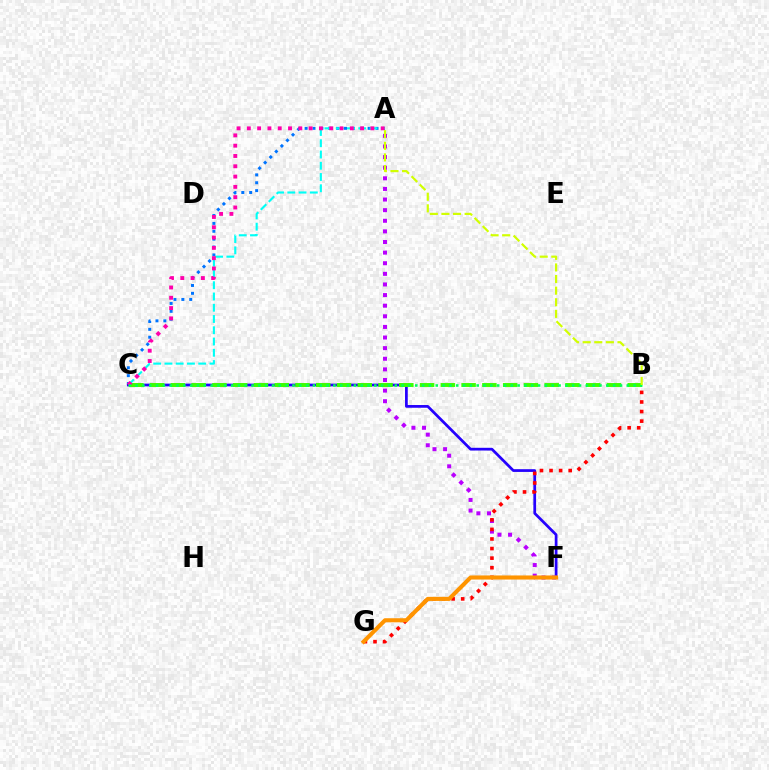{('A', 'C'): [{'color': '#0074ff', 'line_style': 'dotted', 'thickness': 2.14}, {'color': '#00fff6', 'line_style': 'dashed', 'thickness': 1.53}, {'color': '#ff00ac', 'line_style': 'dotted', 'thickness': 2.8}], ('C', 'F'): [{'color': '#2500ff', 'line_style': 'solid', 'thickness': 1.97}], ('A', 'F'): [{'color': '#b900ff', 'line_style': 'dotted', 'thickness': 2.88}], ('B', 'G'): [{'color': '#ff0000', 'line_style': 'dotted', 'thickness': 2.6}], ('B', 'C'): [{'color': '#3dff00', 'line_style': 'dashed', 'thickness': 2.82}, {'color': '#00ff5c', 'line_style': 'dotted', 'thickness': 1.85}], ('F', 'G'): [{'color': '#ff9400', 'line_style': 'solid', 'thickness': 2.95}], ('A', 'B'): [{'color': '#d1ff00', 'line_style': 'dashed', 'thickness': 1.58}]}